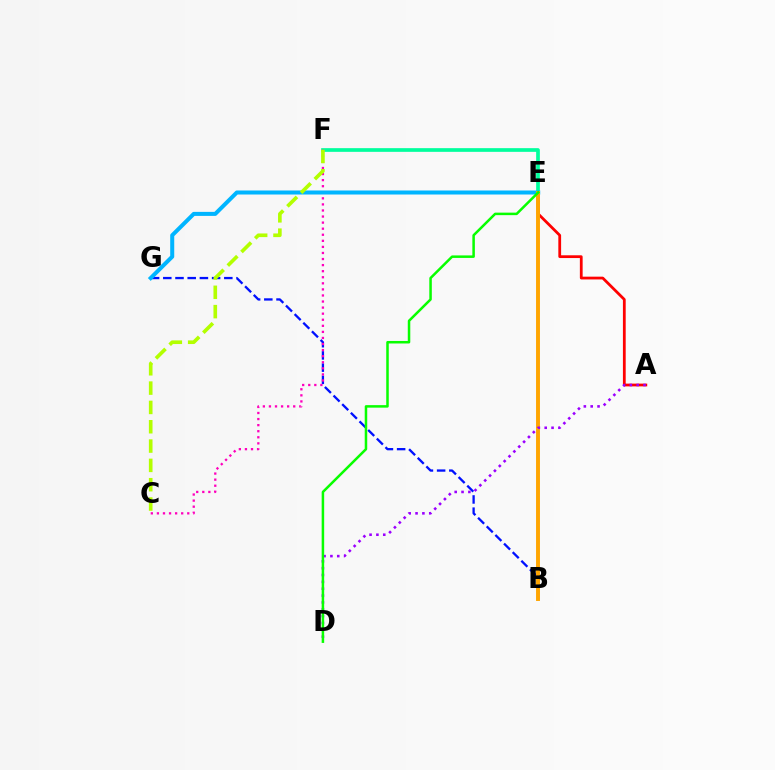{('E', 'F'): [{'color': '#00ff9d', 'line_style': 'solid', 'thickness': 2.66}], ('B', 'G'): [{'color': '#0010ff', 'line_style': 'dashed', 'thickness': 1.66}], ('C', 'F'): [{'color': '#ff00bd', 'line_style': 'dotted', 'thickness': 1.65}, {'color': '#b3ff00', 'line_style': 'dashed', 'thickness': 2.62}], ('A', 'E'): [{'color': '#ff0000', 'line_style': 'solid', 'thickness': 2.0}], ('E', 'G'): [{'color': '#00b5ff', 'line_style': 'solid', 'thickness': 2.9}], ('B', 'E'): [{'color': '#ffa500', 'line_style': 'solid', 'thickness': 2.82}], ('A', 'D'): [{'color': '#9b00ff', 'line_style': 'dotted', 'thickness': 1.86}], ('D', 'E'): [{'color': '#08ff00', 'line_style': 'solid', 'thickness': 1.81}]}